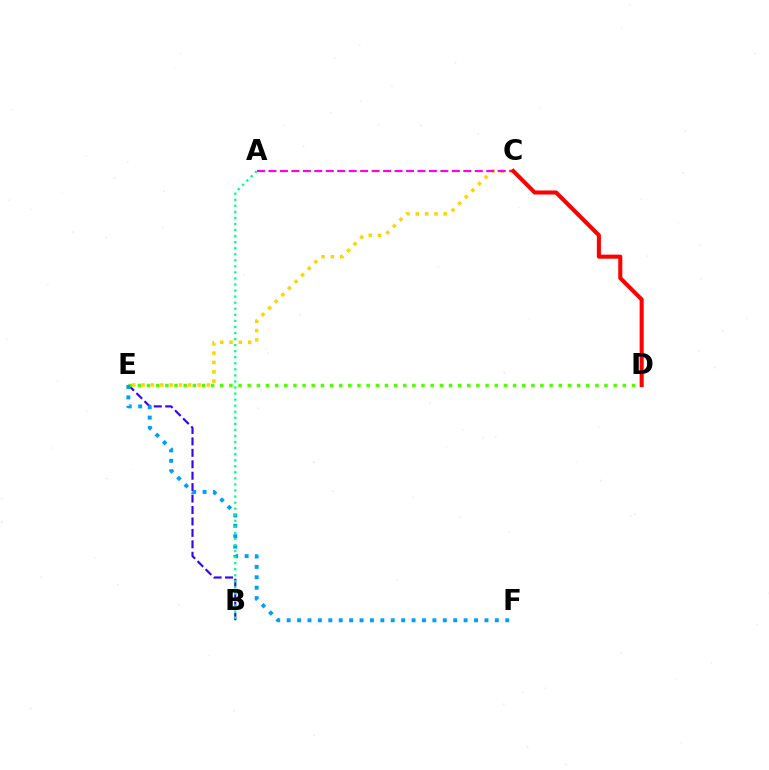{('B', 'E'): [{'color': '#3700ff', 'line_style': 'dashed', 'thickness': 1.55}], ('D', 'E'): [{'color': '#4fff00', 'line_style': 'dotted', 'thickness': 2.49}], ('C', 'E'): [{'color': '#ffd500', 'line_style': 'dotted', 'thickness': 2.54}], ('E', 'F'): [{'color': '#009eff', 'line_style': 'dotted', 'thickness': 2.83}], ('A', 'B'): [{'color': '#00ff86', 'line_style': 'dotted', 'thickness': 1.65}], ('A', 'C'): [{'color': '#ff00ed', 'line_style': 'dashed', 'thickness': 1.56}], ('C', 'D'): [{'color': '#ff0000', 'line_style': 'solid', 'thickness': 2.93}]}